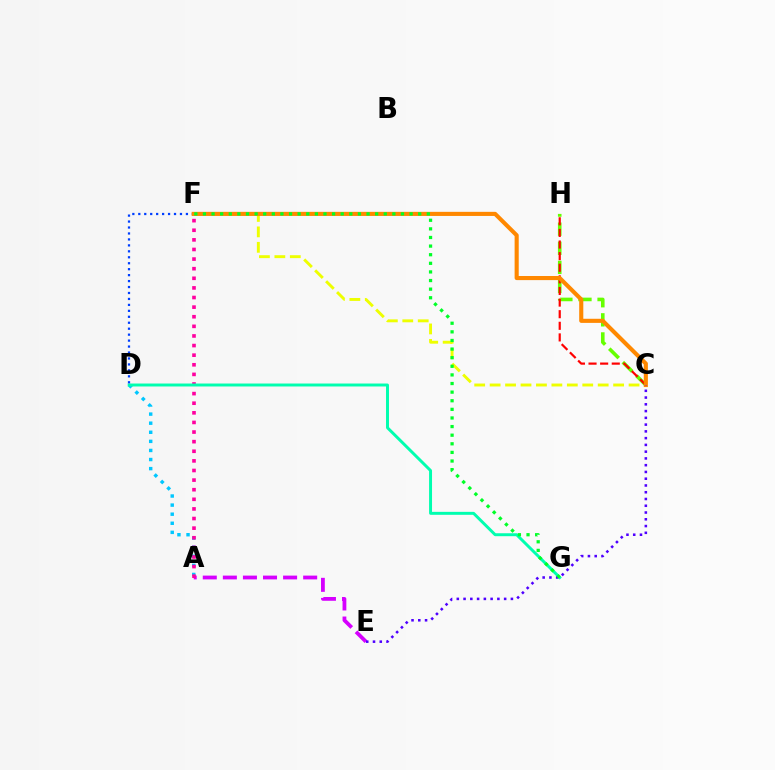{('A', 'E'): [{'color': '#d600ff', 'line_style': 'dashed', 'thickness': 2.73}], ('C', 'F'): [{'color': '#eeff00', 'line_style': 'dashed', 'thickness': 2.1}, {'color': '#ff8800', 'line_style': 'solid', 'thickness': 2.96}], ('A', 'D'): [{'color': '#00c7ff', 'line_style': 'dotted', 'thickness': 2.47}], ('A', 'F'): [{'color': '#ff00a0', 'line_style': 'dotted', 'thickness': 2.61}], ('C', 'H'): [{'color': '#66ff00', 'line_style': 'dashed', 'thickness': 2.59}, {'color': '#ff0000', 'line_style': 'dashed', 'thickness': 1.58}], ('D', 'G'): [{'color': '#00ffaf', 'line_style': 'solid', 'thickness': 2.13}], ('D', 'F'): [{'color': '#003fff', 'line_style': 'dotted', 'thickness': 1.62}], ('C', 'E'): [{'color': '#4f00ff', 'line_style': 'dotted', 'thickness': 1.84}], ('F', 'G'): [{'color': '#00ff27', 'line_style': 'dotted', 'thickness': 2.34}]}